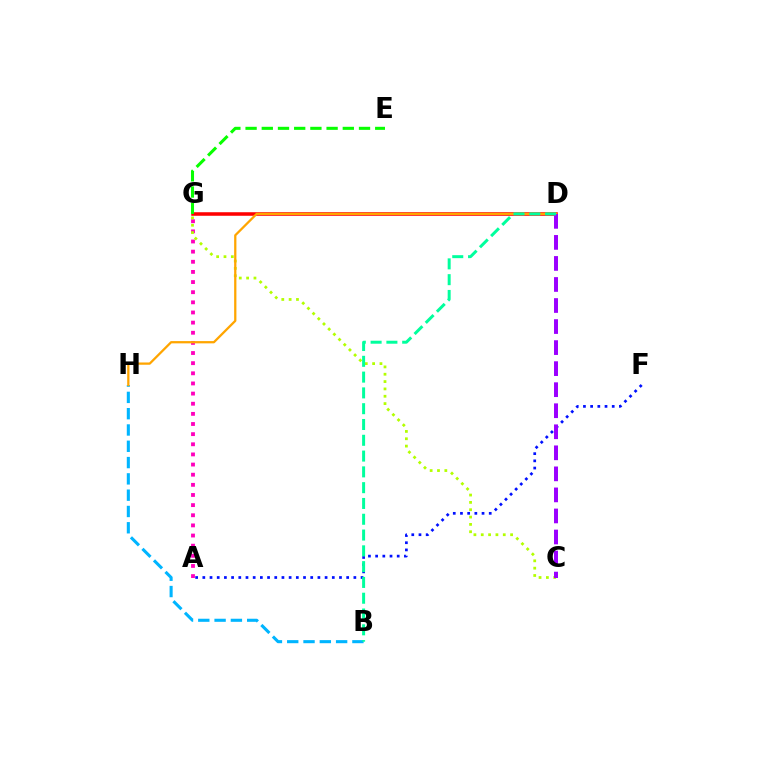{('B', 'H'): [{'color': '#00b5ff', 'line_style': 'dashed', 'thickness': 2.21}], ('A', 'G'): [{'color': '#ff00bd', 'line_style': 'dotted', 'thickness': 2.75}], ('D', 'G'): [{'color': '#ff0000', 'line_style': 'solid', 'thickness': 2.55}], ('A', 'F'): [{'color': '#0010ff', 'line_style': 'dotted', 'thickness': 1.95}], ('E', 'G'): [{'color': '#08ff00', 'line_style': 'dashed', 'thickness': 2.2}], ('C', 'G'): [{'color': '#b3ff00', 'line_style': 'dotted', 'thickness': 1.99}], ('D', 'H'): [{'color': '#ffa500', 'line_style': 'solid', 'thickness': 1.63}], ('C', 'D'): [{'color': '#9b00ff', 'line_style': 'dashed', 'thickness': 2.86}], ('B', 'D'): [{'color': '#00ff9d', 'line_style': 'dashed', 'thickness': 2.15}]}